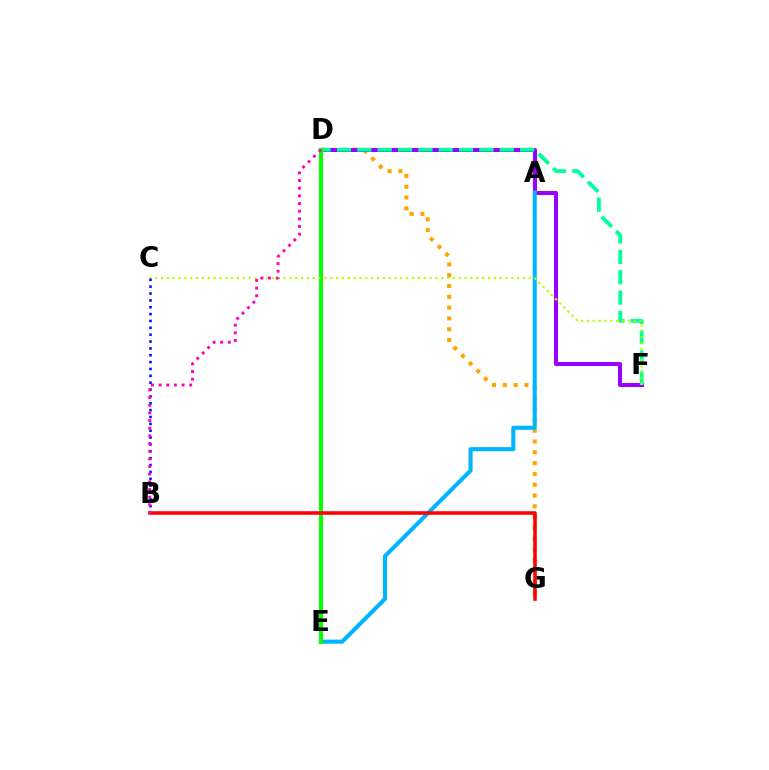{('D', 'G'): [{'color': '#ffa500', 'line_style': 'dotted', 'thickness': 2.93}], ('D', 'F'): [{'color': '#9b00ff', 'line_style': 'solid', 'thickness': 2.89}, {'color': '#00ff9d', 'line_style': 'dashed', 'thickness': 2.76}], ('A', 'E'): [{'color': '#00b5ff', 'line_style': 'solid', 'thickness': 2.94}], ('D', 'E'): [{'color': '#08ff00', 'line_style': 'solid', 'thickness': 2.91}], ('C', 'F'): [{'color': '#b3ff00', 'line_style': 'dotted', 'thickness': 1.59}], ('B', 'C'): [{'color': '#0010ff', 'line_style': 'dotted', 'thickness': 1.86}], ('B', 'G'): [{'color': '#ff0000', 'line_style': 'solid', 'thickness': 2.55}], ('B', 'D'): [{'color': '#ff00bd', 'line_style': 'dotted', 'thickness': 2.08}]}